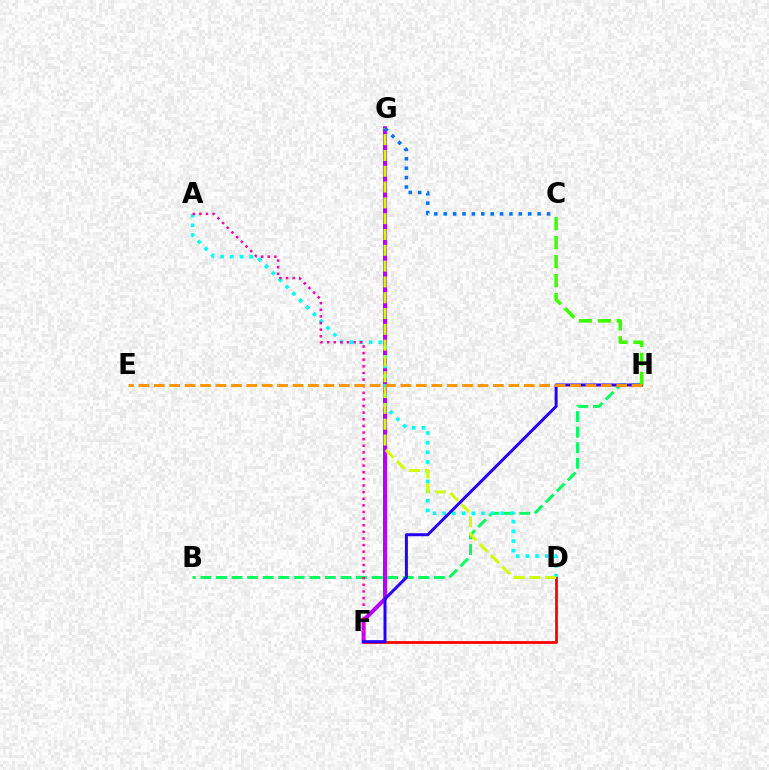{('F', 'G'): [{'color': '#b900ff', 'line_style': 'solid', 'thickness': 2.91}], ('B', 'H'): [{'color': '#00ff5c', 'line_style': 'dashed', 'thickness': 2.11}], ('A', 'D'): [{'color': '#00fff6', 'line_style': 'dotted', 'thickness': 2.63}], ('D', 'F'): [{'color': '#ff0000', 'line_style': 'solid', 'thickness': 1.99}], ('A', 'F'): [{'color': '#ff00ac', 'line_style': 'dotted', 'thickness': 1.8}], ('F', 'H'): [{'color': '#2500ff', 'line_style': 'solid', 'thickness': 2.16}], ('C', 'H'): [{'color': '#3dff00', 'line_style': 'dashed', 'thickness': 2.58}], ('D', 'G'): [{'color': '#d1ff00', 'line_style': 'dashed', 'thickness': 2.15}], ('E', 'H'): [{'color': '#ff9400', 'line_style': 'dashed', 'thickness': 2.09}], ('C', 'G'): [{'color': '#0074ff', 'line_style': 'dotted', 'thickness': 2.55}]}